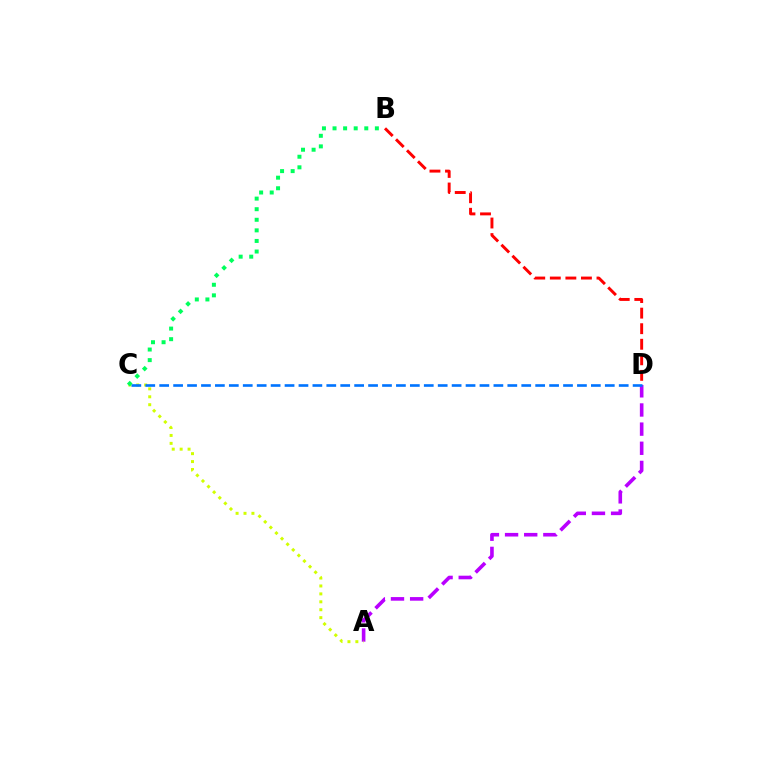{('A', 'D'): [{'color': '#b900ff', 'line_style': 'dashed', 'thickness': 2.6}], ('B', 'D'): [{'color': '#ff0000', 'line_style': 'dashed', 'thickness': 2.11}], ('A', 'C'): [{'color': '#d1ff00', 'line_style': 'dotted', 'thickness': 2.15}], ('C', 'D'): [{'color': '#0074ff', 'line_style': 'dashed', 'thickness': 1.89}], ('B', 'C'): [{'color': '#00ff5c', 'line_style': 'dotted', 'thickness': 2.88}]}